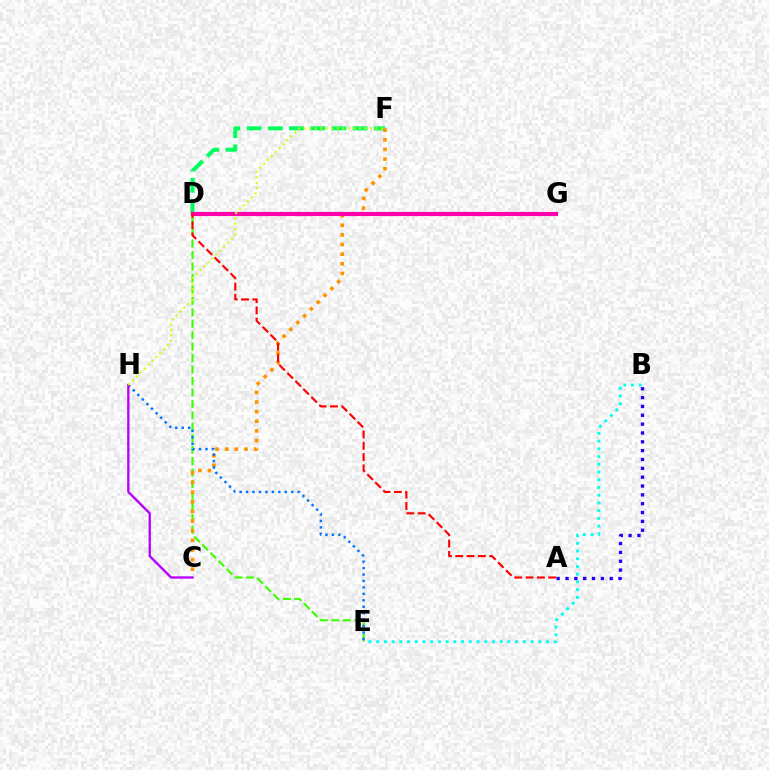{('D', 'F'): [{'color': '#00ff5c', 'line_style': 'dashed', 'thickness': 2.88}], ('B', 'E'): [{'color': '#00fff6', 'line_style': 'dotted', 'thickness': 2.1}], ('D', 'E'): [{'color': '#3dff00', 'line_style': 'dashed', 'thickness': 1.55}], ('C', 'F'): [{'color': '#ff9400', 'line_style': 'dotted', 'thickness': 2.62}], ('D', 'G'): [{'color': '#ff00ac', 'line_style': 'solid', 'thickness': 2.98}], ('E', 'H'): [{'color': '#0074ff', 'line_style': 'dotted', 'thickness': 1.75}], ('C', 'H'): [{'color': '#b900ff', 'line_style': 'solid', 'thickness': 1.69}], ('A', 'B'): [{'color': '#2500ff', 'line_style': 'dotted', 'thickness': 2.4}], ('A', 'D'): [{'color': '#ff0000', 'line_style': 'dashed', 'thickness': 1.54}], ('F', 'H'): [{'color': '#d1ff00', 'line_style': 'dotted', 'thickness': 1.5}]}